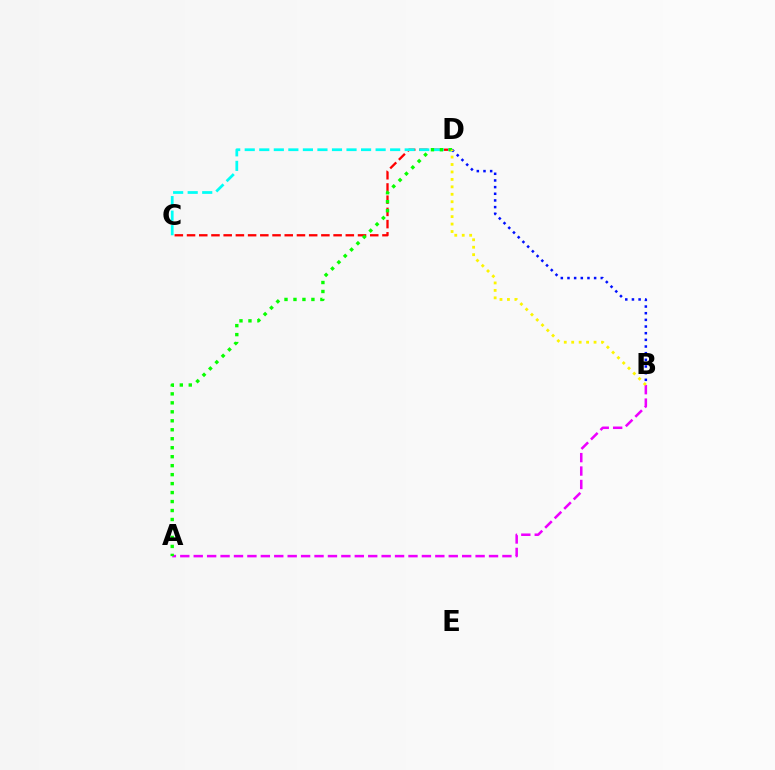{('A', 'B'): [{'color': '#ee00ff', 'line_style': 'dashed', 'thickness': 1.82}], ('C', 'D'): [{'color': '#ff0000', 'line_style': 'dashed', 'thickness': 1.66}, {'color': '#00fff6', 'line_style': 'dashed', 'thickness': 1.98}], ('B', 'D'): [{'color': '#0010ff', 'line_style': 'dotted', 'thickness': 1.81}, {'color': '#fcf500', 'line_style': 'dotted', 'thickness': 2.02}], ('A', 'D'): [{'color': '#08ff00', 'line_style': 'dotted', 'thickness': 2.44}]}